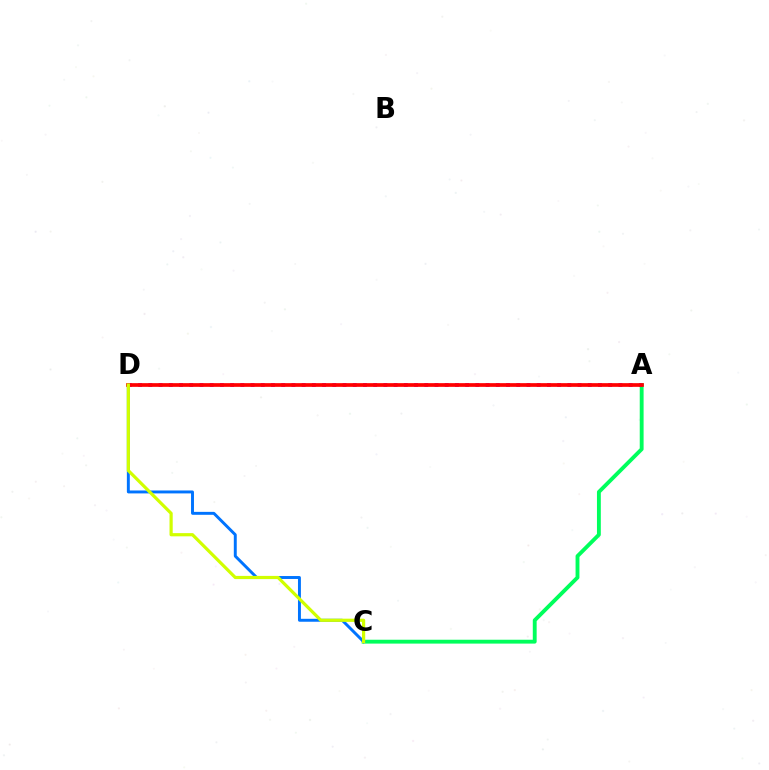{('A', 'C'): [{'color': '#00ff5c', 'line_style': 'solid', 'thickness': 2.78}], ('C', 'D'): [{'color': '#0074ff', 'line_style': 'solid', 'thickness': 2.11}, {'color': '#d1ff00', 'line_style': 'solid', 'thickness': 2.3}], ('A', 'D'): [{'color': '#b900ff', 'line_style': 'dotted', 'thickness': 2.78}, {'color': '#ff0000', 'line_style': 'solid', 'thickness': 2.67}]}